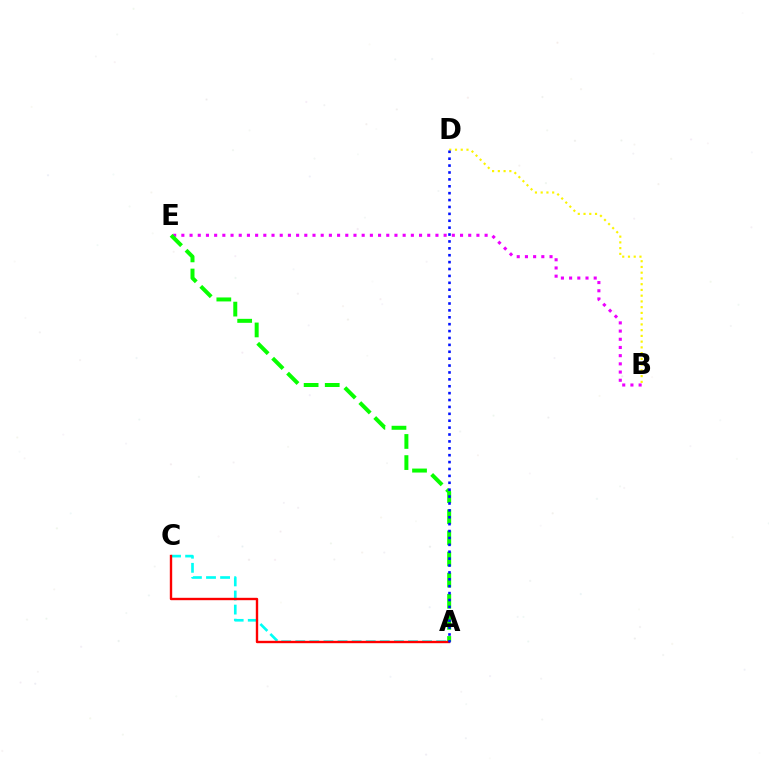{('B', 'E'): [{'color': '#ee00ff', 'line_style': 'dotted', 'thickness': 2.23}], ('B', 'D'): [{'color': '#fcf500', 'line_style': 'dotted', 'thickness': 1.56}], ('A', 'E'): [{'color': '#08ff00', 'line_style': 'dashed', 'thickness': 2.87}], ('A', 'C'): [{'color': '#00fff6', 'line_style': 'dashed', 'thickness': 1.91}, {'color': '#ff0000', 'line_style': 'solid', 'thickness': 1.72}], ('A', 'D'): [{'color': '#0010ff', 'line_style': 'dotted', 'thickness': 1.87}]}